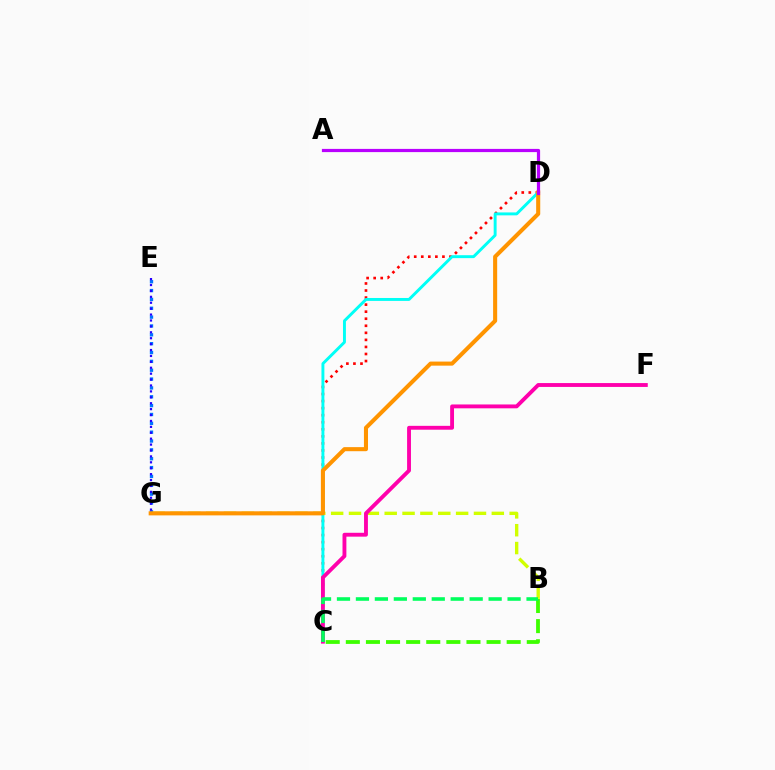{('E', 'G'): [{'color': '#0074ff', 'line_style': 'dotted', 'thickness': 2.4}, {'color': '#2500ff', 'line_style': 'dotted', 'thickness': 1.61}], ('C', 'D'): [{'color': '#ff0000', 'line_style': 'dotted', 'thickness': 1.92}, {'color': '#00fff6', 'line_style': 'solid', 'thickness': 2.11}], ('B', 'C'): [{'color': '#3dff00', 'line_style': 'dashed', 'thickness': 2.73}, {'color': '#00ff5c', 'line_style': 'dashed', 'thickness': 2.58}], ('B', 'G'): [{'color': '#d1ff00', 'line_style': 'dashed', 'thickness': 2.43}], ('D', 'G'): [{'color': '#ff9400', 'line_style': 'solid', 'thickness': 2.93}], ('C', 'F'): [{'color': '#ff00ac', 'line_style': 'solid', 'thickness': 2.78}], ('A', 'D'): [{'color': '#b900ff', 'line_style': 'solid', 'thickness': 2.31}]}